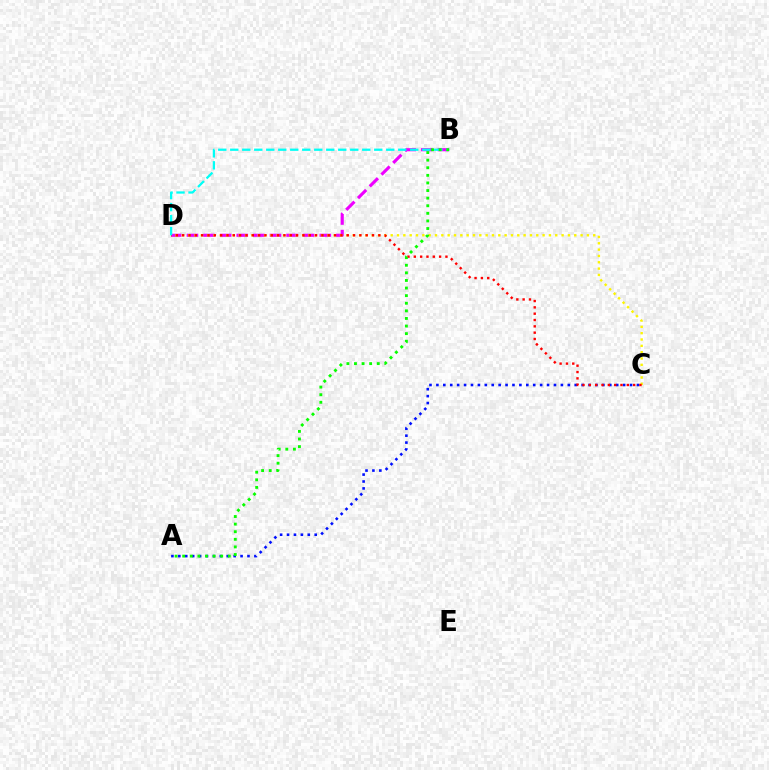{('B', 'D'): [{'color': '#ee00ff', 'line_style': 'dashed', 'thickness': 2.26}, {'color': '#00fff6', 'line_style': 'dashed', 'thickness': 1.63}], ('A', 'C'): [{'color': '#0010ff', 'line_style': 'dotted', 'thickness': 1.88}], ('C', 'D'): [{'color': '#fcf500', 'line_style': 'dotted', 'thickness': 1.72}, {'color': '#ff0000', 'line_style': 'dotted', 'thickness': 1.72}], ('A', 'B'): [{'color': '#08ff00', 'line_style': 'dotted', 'thickness': 2.06}]}